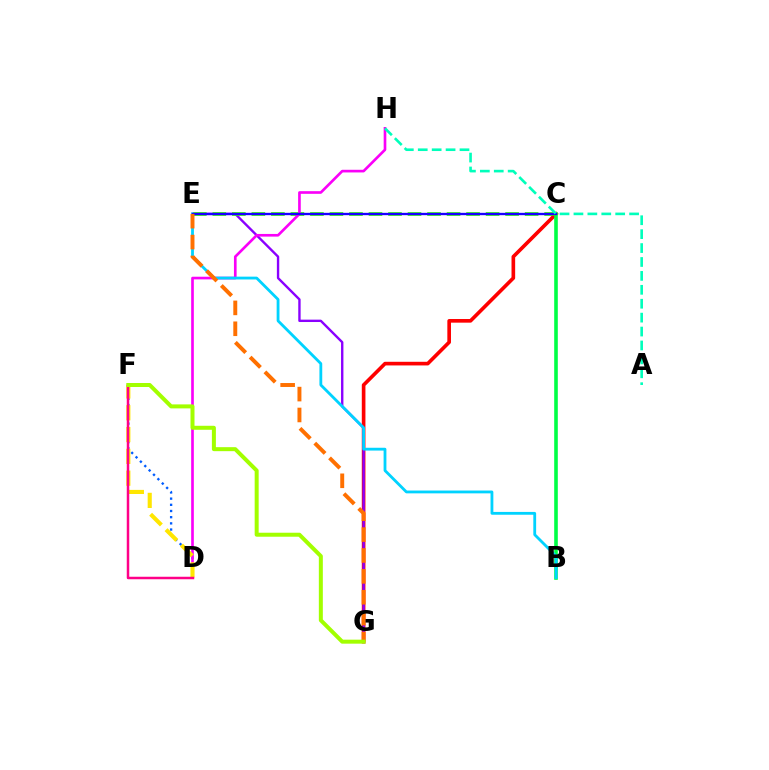{('C', 'G'): [{'color': '#ff0000', 'line_style': 'solid', 'thickness': 2.62}], ('E', 'G'): [{'color': '#8a00ff', 'line_style': 'solid', 'thickness': 1.71}, {'color': '#ff7000', 'line_style': 'dashed', 'thickness': 2.84}], ('D', 'F'): [{'color': '#005dff', 'line_style': 'dotted', 'thickness': 1.68}, {'color': '#ffe600', 'line_style': 'dashed', 'thickness': 2.96}, {'color': '#ff0088', 'line_style': 'solid', 'thickness': 1.79}], ('B', 'C'): [{'color': '#00ff45', 'line_style': 'solid', 'thickness': 2.6}], ('C', 'E'): [{'color': '#31ff00', 'line_style': 'dashed', 'thickness': 2.65}, {'color': '#1900ff', 'line_style': 'solid', 'thickness': 1.68}], ('D', 'H'): [{'color': '#fa00f9', 'line_style': 'solid', 'thickness': 1.91}], ('B', 'E'): [{'color': '#00d3ff', 'line_style': 'solid', 'thickness': 2.02}], ('A', 'H'): [{'color': '#00ffbb', 'line_style': 'dashed', 'thickness': 1.89}], ('F', 'G'): [{'color': '#a2ff00', 'line_style': 'solid', 'thickness': 2.88}]}